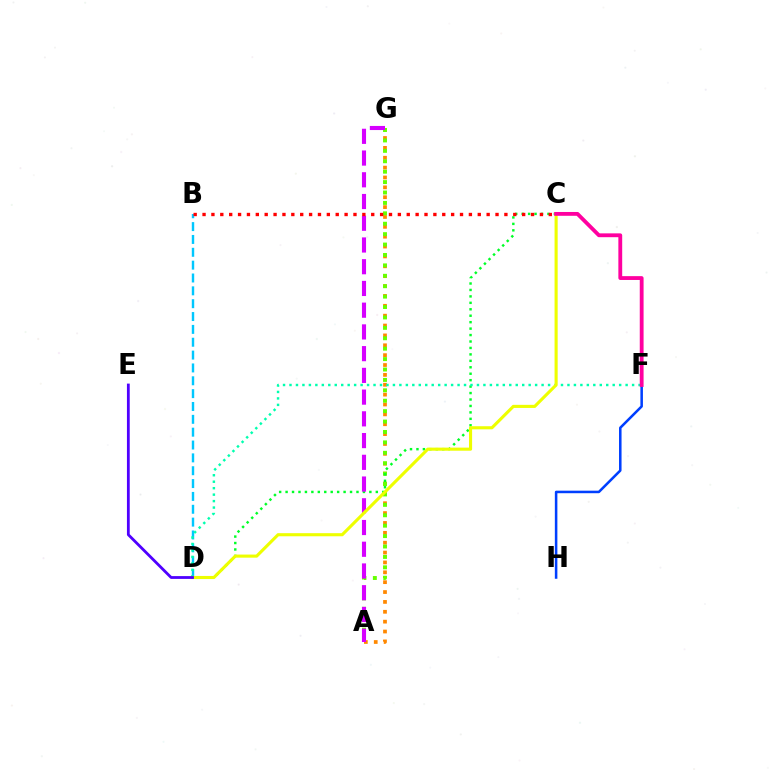{('F', 'H'): [{'color': '#003fff', 'line_style': 'solid', 'thickness': 1.83}], ('A', 'G'): [{'color': '#ff8800', 'line_style': 'dotted', 'thickness': 2.68}, {'color': '#66ff00', 'line_style': 'dotted', 'thickness': 2.83}, {'color': '#d600ff', 'line_style': 'dashed', 'thickness': 2.95}], ('C', 'D'): [{'color': '#00ff27', 'line_style': 'dotted', 'thickness': 1.75}, {'color': '#eeff00', 'line_style': 'solid', 'thickness': 2.23}], ('B', 'D'): [{'color': '#00c7ff', 'line_style': 'dashed', 'thickness': 1.75}], ('D', 'F'): [{'color': '#00ffaf', 'line_style': 'dotted', 'thickness': 1.76}], ('B', 'C'): [{'color': '#ff0000', 'line_style': 'dotted', 'thickness': 2.41}], ('C', 'F'): [{'color': '#ff00a0', 'line_style': 'solid', 'thickness': 2.76}], ('D', 'E'): [{'color': '#4f00ff', 'line_style': 'solid', 'thickness': 2.01}]}